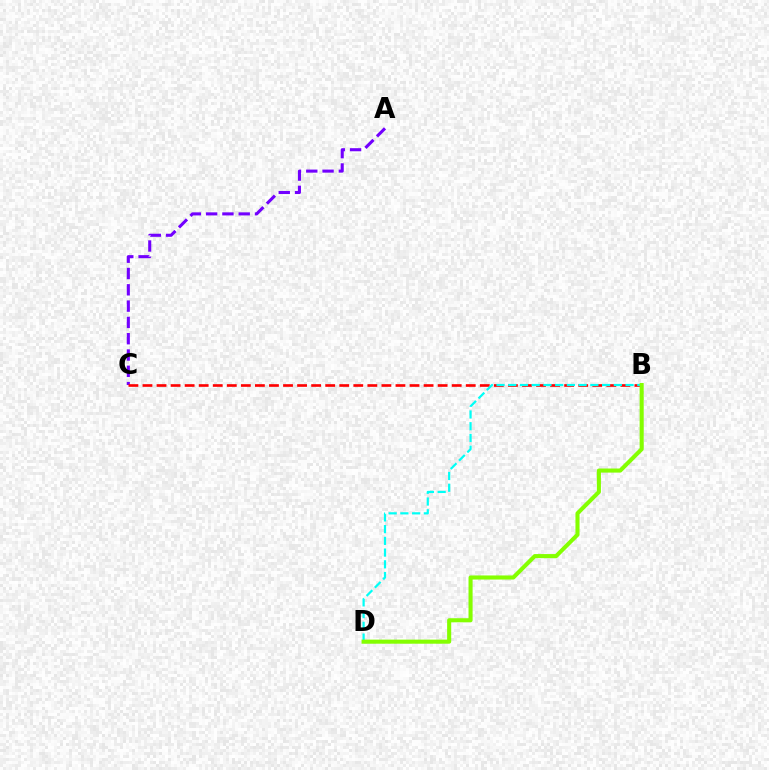{('A', 'C'): [{'color': '#7200ff', 'line_style': 'dashed', 'thickness': 2.21}], ('B', 'C'): [{'color': '#ff0000', 'line_style': 'dashed', 'thickness': 1.91}], ('B', 'D'): [{'color': '#00fff6', 'line_style': 'dashed', 'thickness': 1.59}, {'color': '#84ff00', 'line_style': 'solid', 'thickness': 2.94}]}